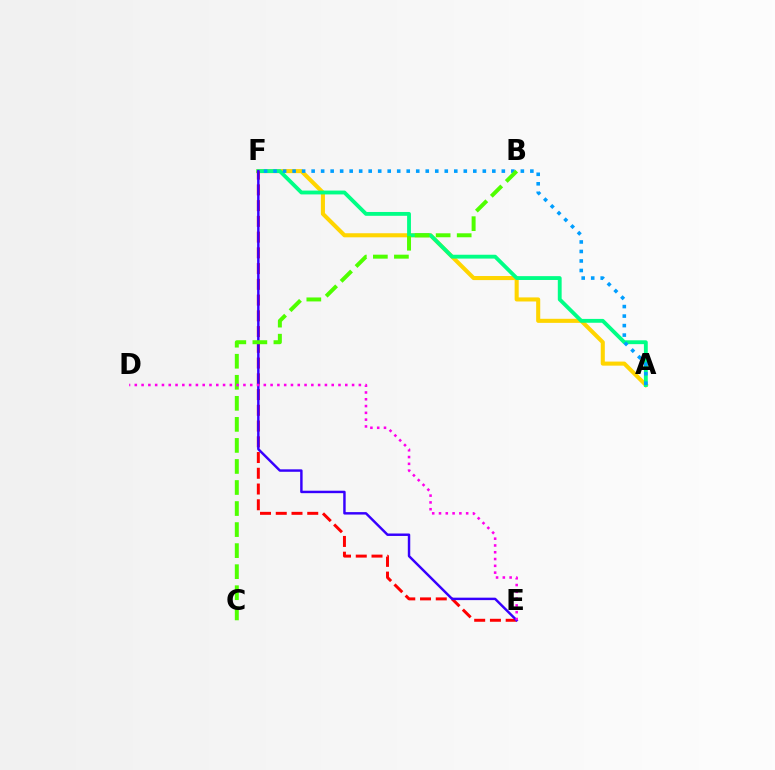{('A', 'F'): [{'color': '#ffd500', 'line_style': 'solid', 'thickness': 2.93}, {'color': '#00ff86', 'line_style': 'solid', 'thickness': 2.77}, {'color': '#009eff', 'line_style': 'dotted', 'thickness': 2.58}], ('E', 'F'): [{'color': '#ff0000', 'line_style': 'dashed', 'thickness': 2.14}, {'color': '#3700ff', 'line_style': 'solid', 'thickness': 1.76}], ('B', 'C'): [{'color': '#4fff00', 'line_style': 'dashed', 'thickness': 2.86}], ('D', 'E'): [{'color': '#ff00ed', 'line_style': 'dotted', 'thickness': 1.84}]}